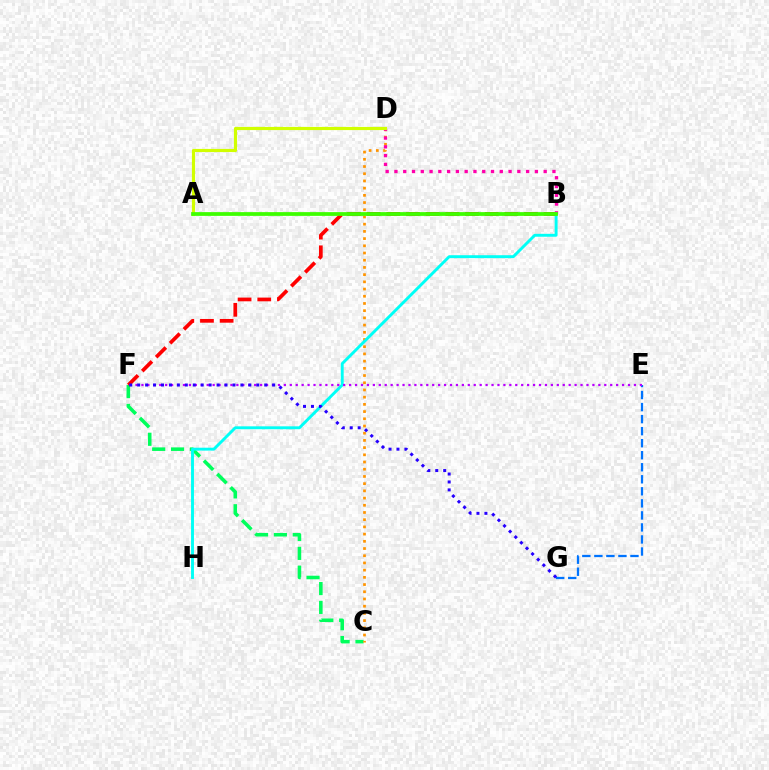{('C', 'F'): [{'color': '#00ff5c', 'line_style': 'dashed', 'thickness': 2.56}], ('C', 'D'): [{'color': '#ff9400', 'line_style': 'dotted', 'thickness': 1.96}], ('B', 'F'): [{'color': '#ff0000', 'line_style': 'dashed', 'thickness': 2.67}], ('E', 'G'): [{'color': '#0074ff', 'line_style': 'dashed', 'thickness': 1.63}], ('B', 'D'): [{'color': '#ff00ac', 'line_style': 'dotted', 'thickness': 2.38}], ('B', 'H'): [{'color': '#00fff6', 'line_style': 'solid', 'thickness': 2.09}], ('E', 'F'): [{'color': '#b900ff', 'line_style': 'dotted', 'thickness': 1.61}], ('A', 'D'): [{'color': '#d1ff00', 'line_style': 'solid', 'thickness': 2.28}], ('A', 'B'): [{'color': '#3dff00', 'line_style': 'solid', 'thickness': 2.7}], ('F', 'G'): [{'color': '#2500ff', 'line_style': 'dotted', 'thickness': 2.16}]}